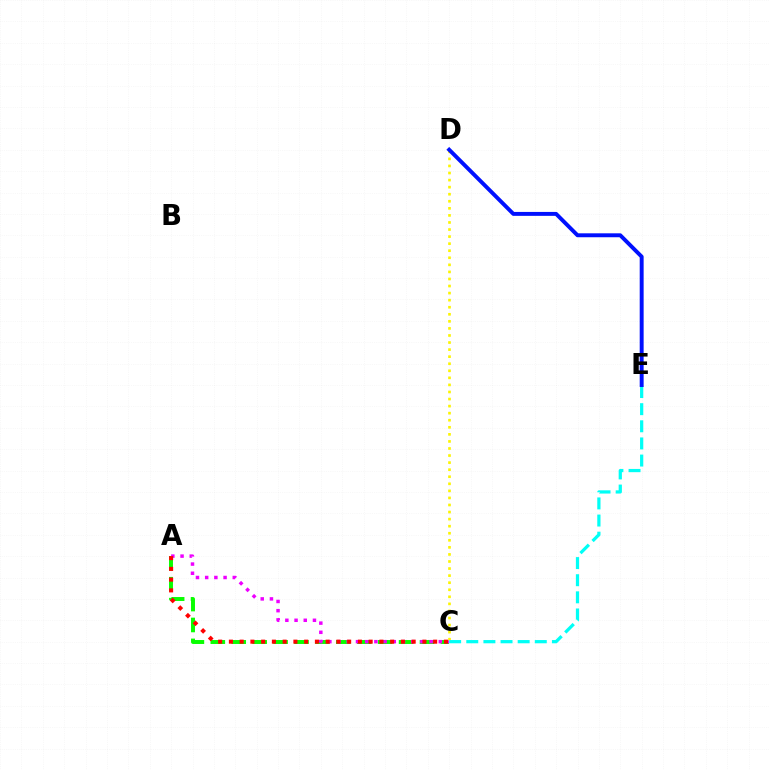{('A', 'C'): [{'color': '#08ff00', 'line_style': 'dashed', 'thickness': 2.84}, {'color': '#ee00ff', 'line_style': 'dotted', 'thickness': 2.5}, {'color': '#ff0000', 'line_style': 'dotted', 'thickness': 2.92}], ('C', 'D'): [{'color': '#fcf500', 'line_style': 'dotted', 'thickness': 1.92}], ('C', 'E'): [{'color': '#00fff6', 'line_style': 'dashed', 'thickness': 2.33}], ('D', 'E'): [{'color': '#0010ff', 'line_style': 'solid', 'thickness': 2.83}]}